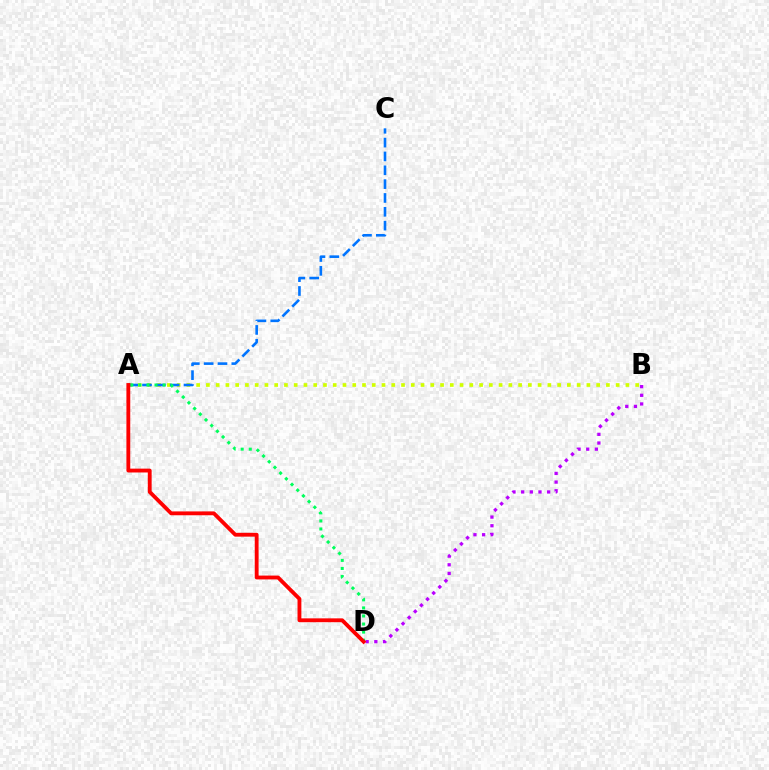{('A', 'B'): [{'color': '#d1ff00', 'line_style': 'dotted', 'thickness': 2.65}], ('A', 'C'): [{'color': '#0074ff', 'line_style': 'dashed', 'thickness': 1.88}], ('B', 'D'): [{'color': '#b900ff', 'line_style': 'dotted', 'thickness': 2.35}], ('A', 'D'): [{'color': '#00ff5c', 'line_style': 'dotted', 'thickness': 2.19}, {'color': '#ff0000', 'line_style': 'solid', 'thickness': 2.77}]}